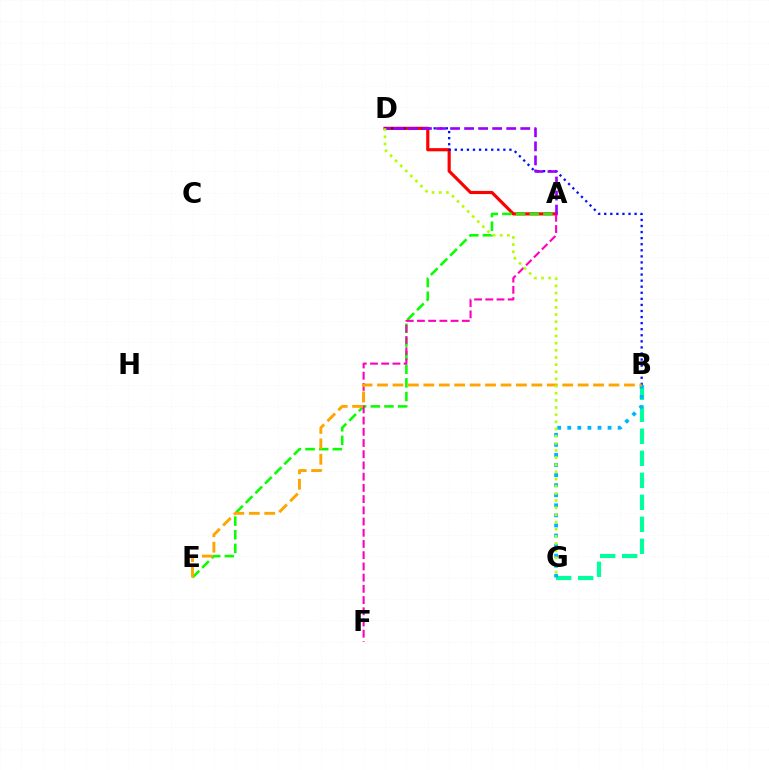{('A', 'D'): [{'color': '#ff0000', 'line_style': 'solid', 'thickness': 2.28}, {'color': '#9b00ff', 'line_style': 'dashed', 'thickness': 1.91}], ('B', 'G'): [{'color': '#00ff9d', 'line_style': 'dashed', 'thickness': 2.99}, {'color': '#00b5ff', 'line_style': 'dotted', 'thickness': 2.74}], ('B', 'D'): [{'color': '#0010ff', 'line_style': 'dotted', 'thickness': 1.65}], ('A', 'E'): [{'color': '#08ff00', 'line_style': 'dashed', 'thickness': 1.85}], ('A', 'F'): [{'color': '#ff00bd', 'line_style': 'dashed', 'thickness': 1.52}], ('B', 'E'): [{'color': '#ffa500', 'line_style': 'dashed', 'thickness': 2.1}], ('D', 'G'): [{'color': '#b3ff00', 'line_style': 'dotted', 'thickness': 1.94}]}